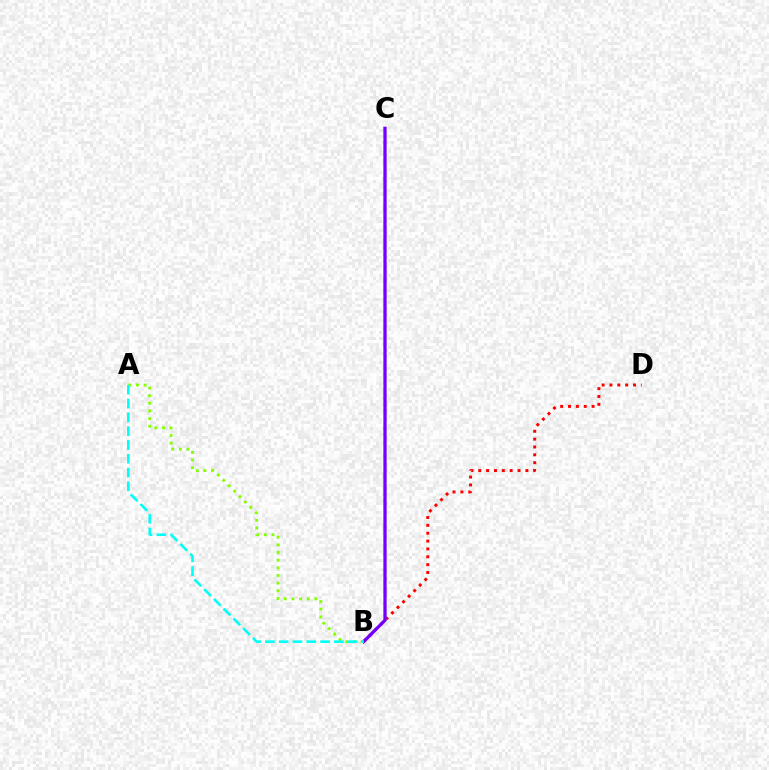{('B', 'D'): [{'color': '#ff0000', 'line_style': 'dotted', 'thickness': 2.13}], ('B', 'C'): [{'color': '#7200ff', 'line_style': 'solid', 'thickness': 2.36}], ('A', 'B'): [{'color': '#84ff00', 'line_style': 'dotted', 'thickness': 2.08}, {'color': '#00fff6', 'line_style': 'dashed', 'thickness': 1.87}]}